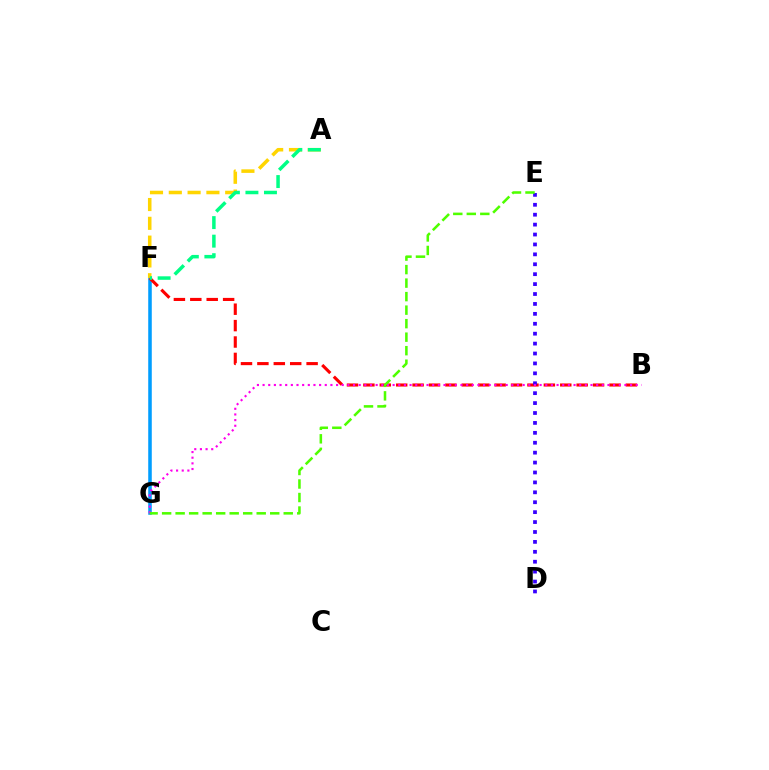{('F', 'G'): [{'color': '#009eff', 'line_style': 'solid', 'thickness': 2.55}], ('A', 'F'): [{'color': '#ffd500', 'line_style': 'dashed', 'thickness': 2.55}, {'color': '#00ff86', 'line_style': 'dashed', 'thickness': 2.52}], ('B', 'F'): [{'color': '#ff0000', 'line_style': 'dashed', 'thickness': 2.23}], ('D', 'E'): [{'color': '#3700ff', 'line_style': 'dotted', 'thickness': 2.69}], ('B', 'G'): [{'color': '#ff00ed', 'line_style': 'dotted', 'thickness': 1.54}], ('E', 'G'): [{'color': '#4fff00', 'line_style': 'dashed', 'thickness': 1.84}]}